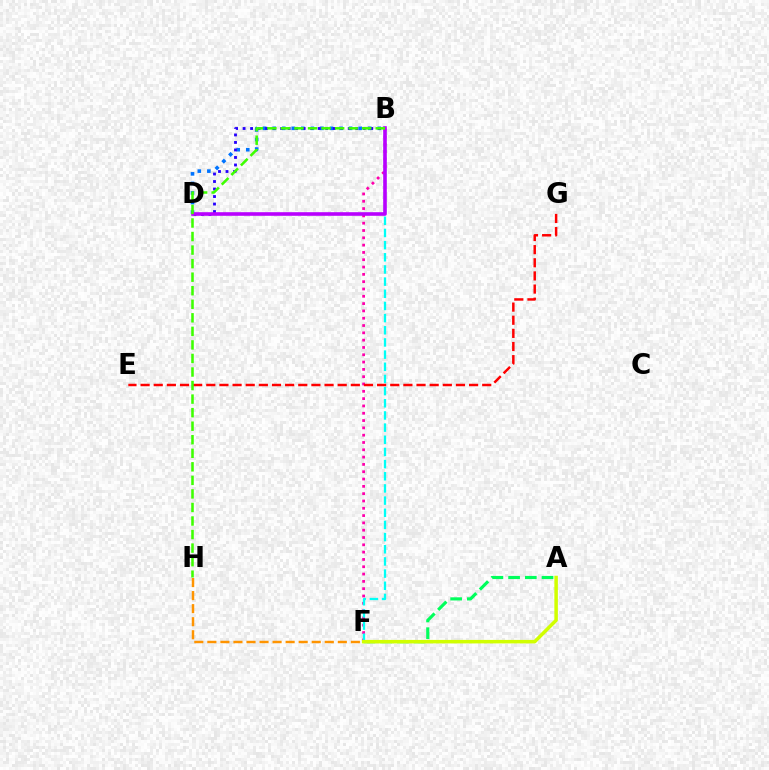{('B', 'D'): [{'color': '#0074ff', 'line_style': 'dotted', 'thickness': 2.6}, {'color': '#2500ff', 'line_style': 'dotted', 'thickness': 2.04}, {'color': '#b900ff', 'line_style': 'solid', 'thickness': 2.59}], ('B', 'F'): [{'color': '#ff00ac', 'line_style': 'dotted', 'thickness': 1.99}, {'color': '#00fff6', 'line_style': 'dashed', 'thickness': 1.65}], ('A', 'F'): [{'color': '#00ff5c', 'line_style': 'dashed', 'thickness': 2.27}, {'color': '#d1ff00', 'line_style': 'solid', 'thickness': 2.53}], ('E', 'G'): [{'color': '#ff0000', 'line_style': 'dashed', 'thickness': 1.79}], ('B', 'H'): [{'color': '#3dff00', 'line_style': 'dashed', 'thickness': 1.84}], ('F', 'H'): [{'color': '#ff9400', 'line_style': 'dashed', 'thickness': 1.77}]}